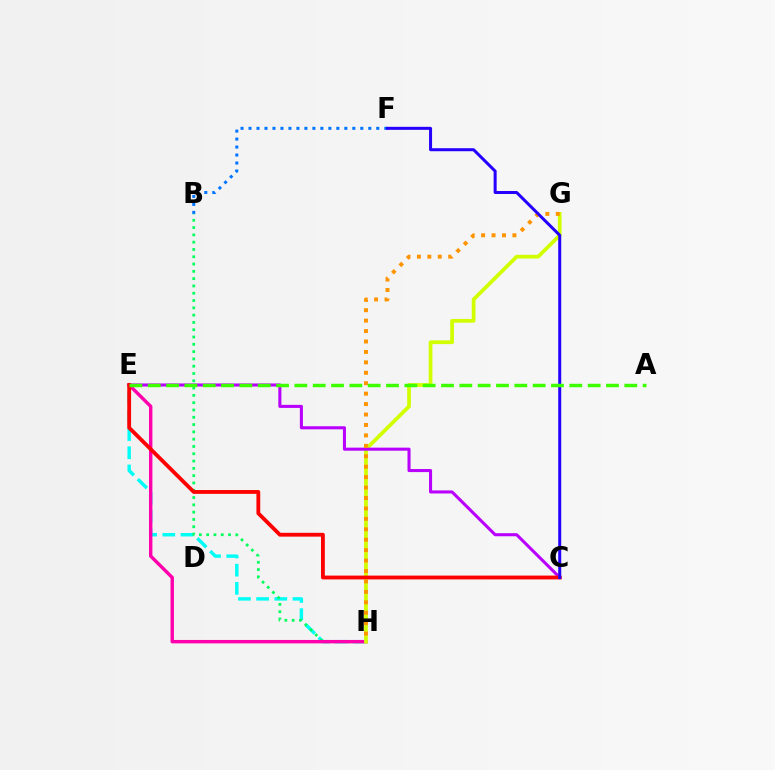{('E', 'H'): [{'color': '#00fff6', 'line_style': 'dashed', 'thickness': 2.47}, {'color': '#ff00ac', 'line_style': 'solid', 'thickness': 2.46}], ('B', 'H'): [{'color': '#00ff5c', 'line_style': 'dotted', 'thickness': 1.98}], ('G', 'H'): [{'color': '#d1ff00', 'line_style': 'solid', 'thickness': 2.69}, {'color': '#ff9400', 'line_style': 'dotted', 'thickness': 2.83}], ('C', 'E'): [{'color': '#b900ff', 'line_style': 'solid', 'thickness': 2.2}, {'color': '#ff0000', 'line_style': 'solid', 'thickness': 2.75}], ('B', 'F'): [{'color': '#0074ff', 'line_style': 'dotted', 'thickness': 2.17}], ('C', 'F'): [{'color': '#2500ff', 'line_style': 'solid', 'thickness': 2.17}], ('A', 'E'): [{'color': '#3dff00', 'line_style': 'dashed', 'thickness': 2.49}]}